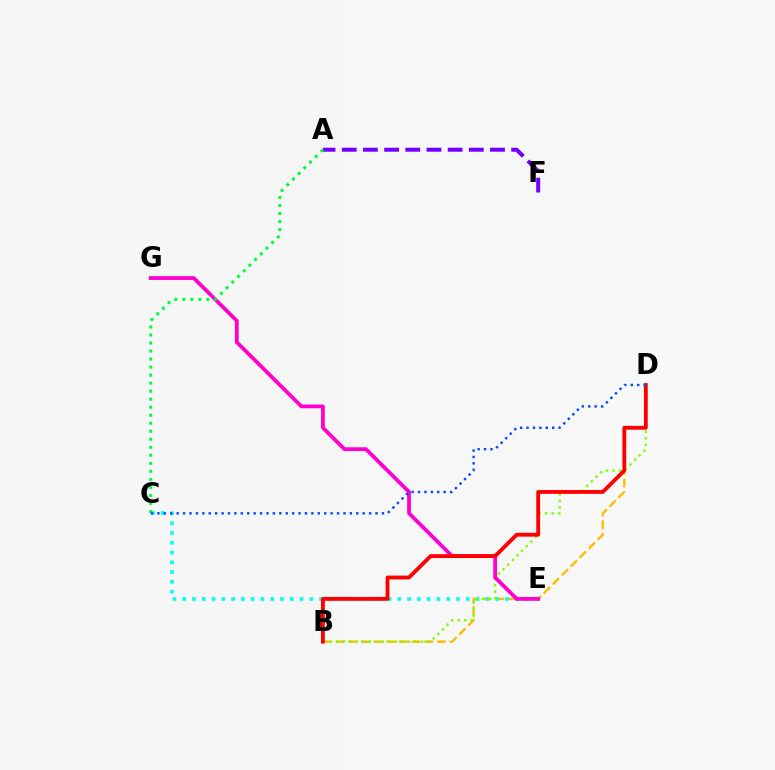{('A', 'F'): [{'color': '#7200ff', 'line_style': 'dashed', 'thickness': 2.88}], ('B', 'D'): [{'color': '#ffbd00', 'line_style': 'dashed', 'thickness': 1.72}, {'color': '#84ff00', 'line_style': 'dotted', 'thickness': 1.77}, {'color': '#ff0000', 'line_style': 'solid', 'thickness': 2.77}], ('C', 'E'): [{'color': '#00fff6', 'line_style': 'dotted', 'thickness': 2.66}], ('E', 'G'): [{'color': '#ff00cf', 'line_style': 'solid', 'thickness': 2.72}], ('A', 'C'): [{'color': '#00ff39', 'line_style': 'dotted', 'thickness': 2.18}], ('C', 'D'): [{'color': '#004bff', 'line_style': 'dotted', 'thickness': 1.74}]}